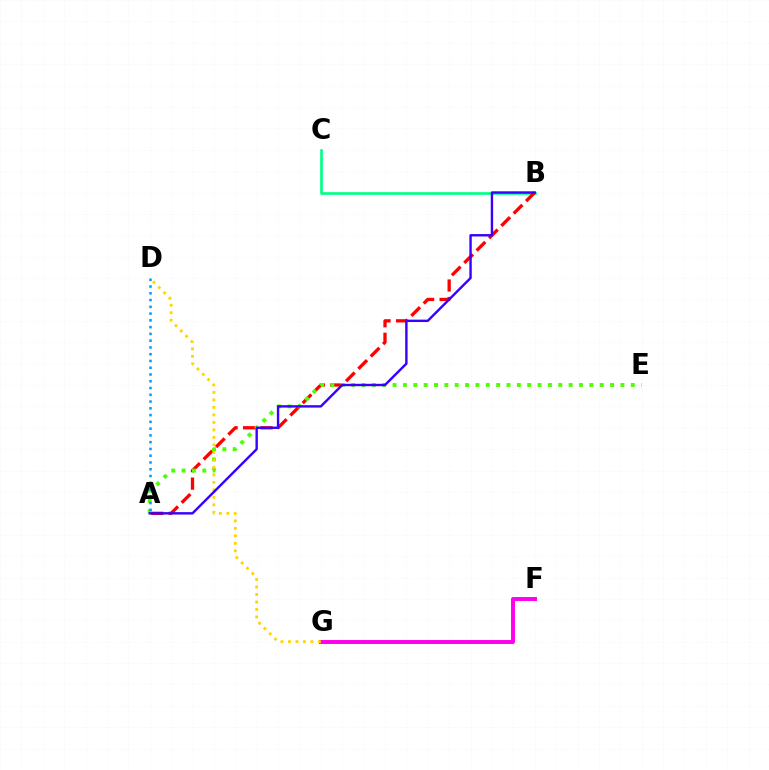{('B', 'C'): [{'color': '#00ff86', 'line_style': 'solid', 'thickness': 1.91}], ('F', 'G'): [{'color': '#ff00ed', 'line_style': 'solid', 'thickness': 2.84}], ('A', 'B'): [{'color': '#ff0000', 'line_style': 'dashed', 'thickness': 2.37}, {'color': '#3700ff', 'line_style': 'solid', 'thickness': 1.73}], ('A', 'E'): [{'color': '#4fff00', 'line_style': 'dotted', 'thickness': 2.81}], ('A', 'D'): [{'color': '#009eff', 'line_style': 'dotted', 'thickness': 1.84}], ('D', 'G'): [{'color': '#ffd500', 'line_style': 'dotted', 'thickness': 2.04}]}